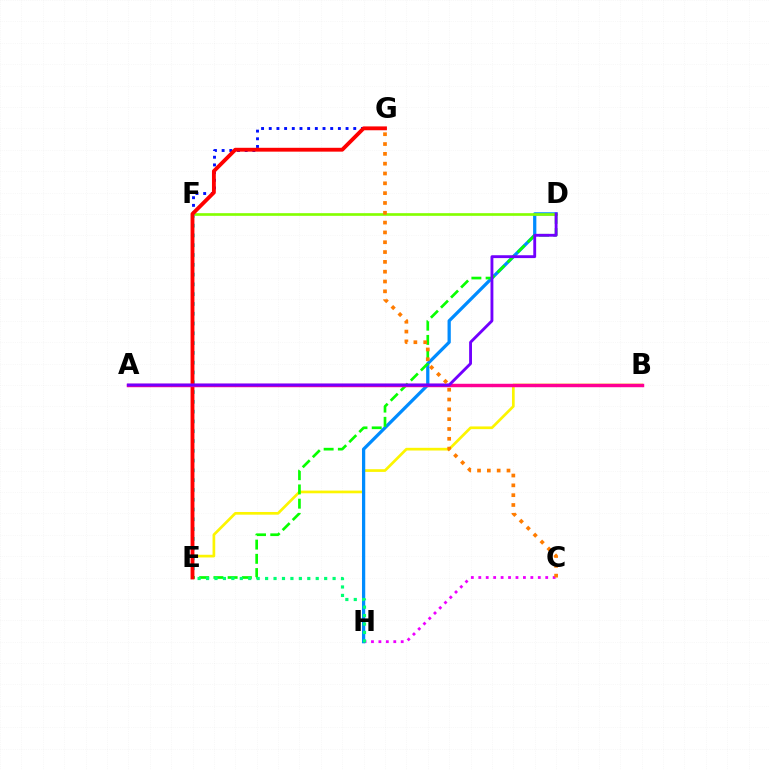{('F', 'G'): [{'color': '#0010ff', 'line_style': 'dotted', 'thickness': 2.09}], ('C', 'H'): [{'color': '#ee00ff', 'line_style': 'dotted', 'thickness': 2.02}], ('B', 'E'): [{'color': '#fcf500', 'line_style': 'solid', 'thickness': 1.94}], ('D', 'H'): [{'color': '#008cff', 'line_style': 'solid', 'thickness': 2.34}], ('D', 'F'): [{'color': '#84ff00', 'line_style': 'solid', 'thickness': 1.92}], ('E', 'F'): [{'color': '#00fff6', 'line_style': 'dotted', 'thickness': 2.66}], ('D', 'E'): [{'color': '#08ff00', 'line_style': 'dashed', 'thickness': 1.93}], ('E', 'G'): [{'color': '#ff0000', 'line_style': 'solid', 'thickness': 2.77}], ('A', 'B'): [{'color': '#ff0094', 'line_style': 'solid', 'thickness': 2.48}], ('E', 'H'): [{'color': '#00ff74', 'line_style': 'dotted', 'thickness': 2.29}], ('A', 'D'): [{'color': '#7200ff', 'line_style': 'solid', 'thickness': 2.06}], ('C', 'G'): [{'color': '#ff7c00', 'line_style': 'dotted', 'thickness': 2.67}]}